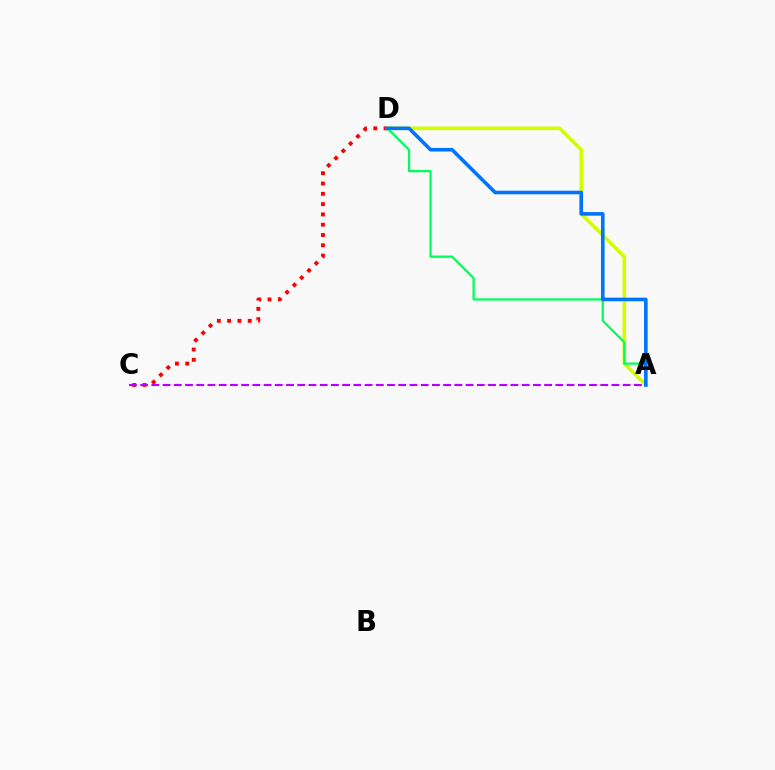{('C', 'D'): [{'color': '#ff0000', 'line_style': 'dotted', 'thickness': 2.8}], ('A', 'C'): [{'color': '#b900ff', 'line_style': 'dashed', 'thickness': 1.52}], ('A', 'D'): [{'color': '#d1ff00', 'line_style': 'solid', 'thickness': 2.62}, {'color': '#00ff5c', 'line_style': 'solid', 'thickness': 1.63}, {'color': '#0074ff', 'line_style': 'solid', 'thickness': 2.6}]}